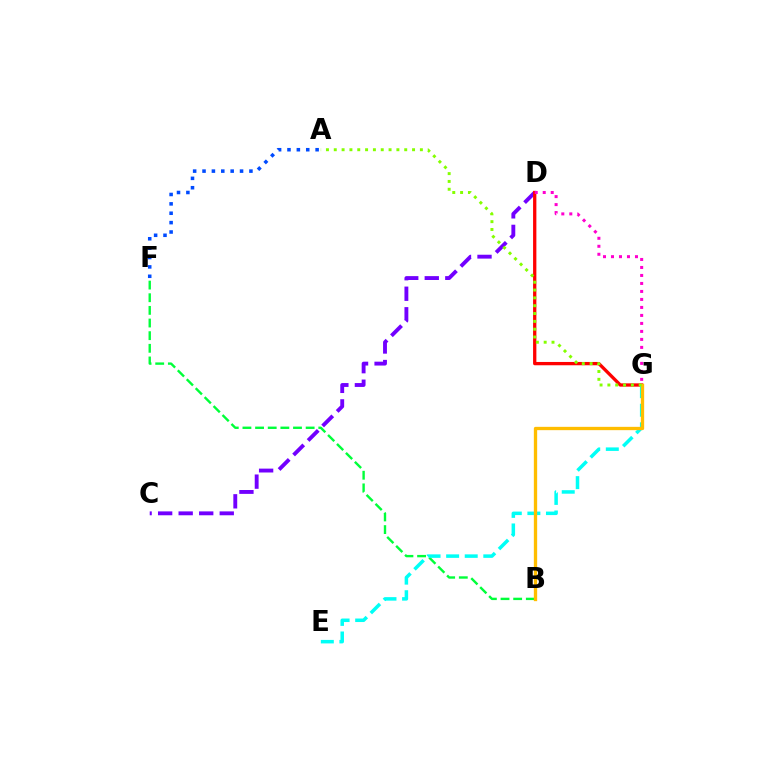{('C', 'D'): [{'color': '#7200ff', 'line_style': 'dashed', 'thickness': 2.79}], ('B', 'F'): [{'color': '#00ff39', 'line_style': 'dashed', 'thickness': 1.72}], ('D', 'G'): [{'color': '#ff0000', 'line_style': 'solid', 'thickness': 2.38}, {'color': '#ff00cf', 'line_style': 'dotted', 'thickness': 2.17}], ('E', 'G'): [{'color': '#00fff6', 'line_style': 'dashed', 'thickness': 2.52}], ('B', 'G'): [{'color': '#ffbd00', 'line_style': 'solid', 'thickness': 2.39}], ('A', 'F'): [{'color': '#004bff', 'line_style': 'dotted', 'thickness': 2.55}], ('A', 'G'): [{'color': '#84ff00', 'line_style': 'dotted', 'thickness': 2.13}]}